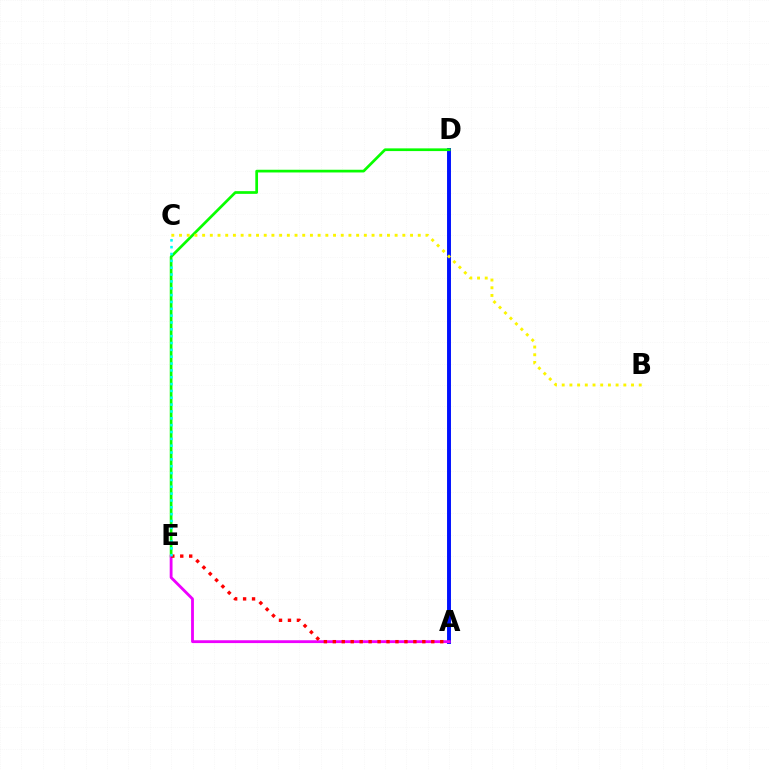{('A', 'D'): [{'color': '#0010ff', 'line_style': 'solid', 'thickness': 2.83}], ('D', 'E'): [{'color': '#08ff00', 'line_style': 'solid', 'thickness': 1.95}], ('A', 'E'): [{'color': '#ee00ff', 'line_style': 'solid', 'thickness': 2.04}, {'color': '#ff0000', 'line_style': 'dotted', 'thickness': 2.43}], ('B', 'C'): [{'color': '#fcf500', 'line_style': 'dotted', 'thickness': 2.09}], ('C', 'E'): [{'color': '#00fff6', 'line_style': 'dotted', 'thickness': 1.86}]}